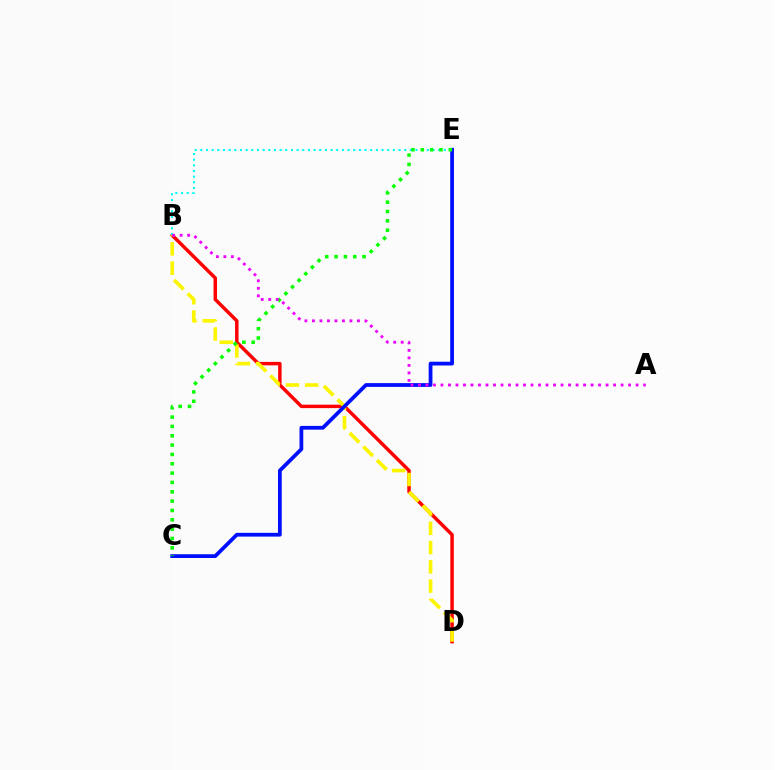{('B', 'D'): [{'color': '#ff0000', 'line_style': 'solid', 'thickness': 2.49}, {'color': '#fcf500', 'line_style': 'dashed', 'thickness': 2.62}], ('B', 'E'): [{'color': '#00fff6', 'line_style': 'dotted', 'thickness': 1.54}], ('C', 'E'): [{'color': '#0010ff', 'line_style': 'solid', 'thickness': 2.72}, {'color': '#08ff00', 'line_style': 'dotted', 'thickness': 2.54}], ('A', 'B'): [{'color': '#ee00ff', 'line_style': 'dotted', 'thickness': 2.04}]}